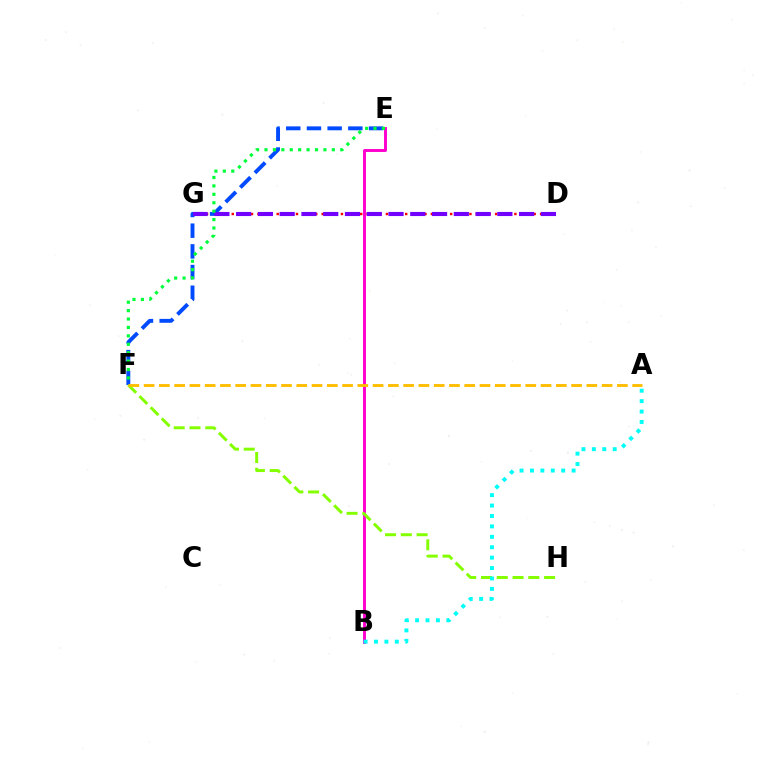{('D', 'G'): [{'color': '#ff0000', 'line_style': 'dotted', 'thickness': 1.75}, {'color': '#7200ff', 'line_style': 'dashed', 'thickness': 2.96}], ('B', 'E'): [{'color': '#ff00cf', 'line_style': 'solid', 'thickness': 2.1}], ('E', 'F'): [{'color': '#004bff', 'line_style': 'dashed', 'thickness': 2.81}, {'color': '#00ff39', 'line_style': 'dotted', 'thickness': 2.29}], ('F', 'H'): [{'color': '#84ff00', 'line_style': 'dashed', 'thickness': 2.14}], ('A', 'B'): [{'color': '#00fff6', 'line_style': 'dotted', 'thickness': 2.83}], ('A', 'F'): [{'color': '#ffbd00', 'line_style': 'dashed', 'thickness': 2.07}]}